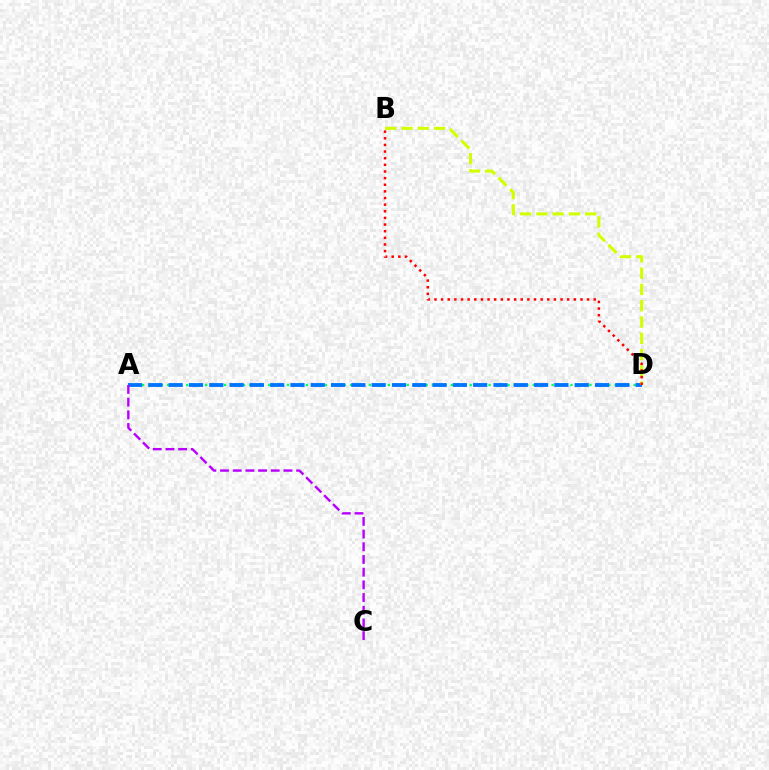{('A', 'D'): [{'color': '#00ff5c', 'line_style': 'dotted', 'thickness': 1.71}, {'color': '#0074ff', 'line_style': 'dashed', 'thickness': 2.76}], ('B', 'D'): [{'color': '#d1ff00', 'line_style': 'dashed', 'thickness': 2.21}, {'color': '#ff0000', 'line_style': 'dotted', 'thickness': 1.8}], ('A', 'C'): [{'color': '#b900ff', 'line_style': 'dashed', 'thickness': 1.72}]}